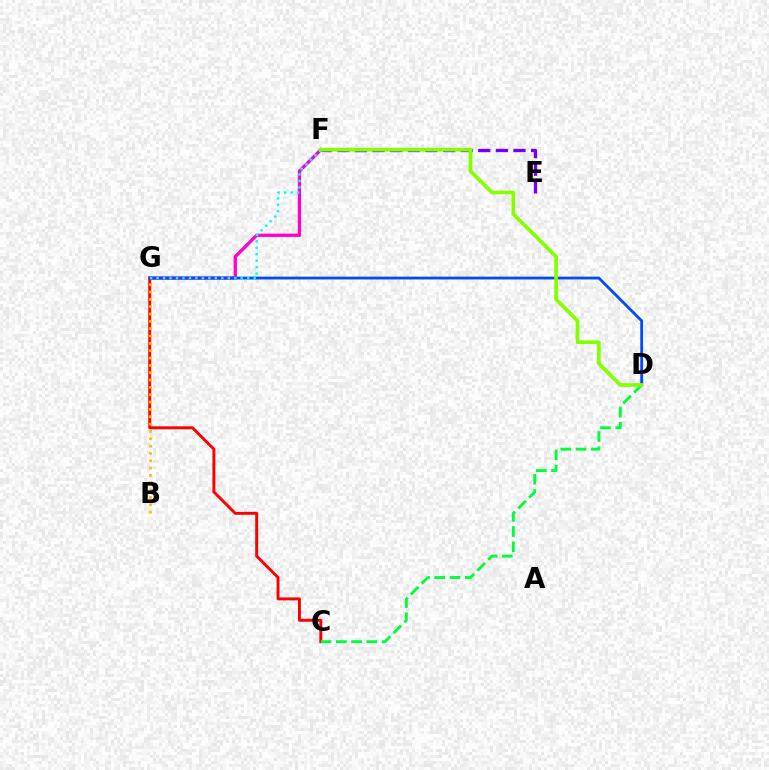{('F', 'G'): [{'color': '#ff00cf', 'line_style': 'solid', 'thickness': 2.36}, {'color': '#00fff6', 'line_style': 'dotted', 'thickness': 1.76}], ('E', 'F'): [{'color': '#7200ff', 'line_style': 'dashed', 'thickness': 2.39}], ('C', 'G'): [{'color': '#ff0000', 'line_style': 'solid', 'thickness': 2.11}], ('B', 'G'): [{'color': '#ffbd00', 'line_style': 'dotted', 'thickness': 1.99}], ('D', 'G'): [{'color': '#004bff', 'line_style': 'solid', 'thickness': 2.02}], ('C', 'D'): [{'color': '#00ff39', 'line_style': 'dashed', 'thickness': 2.08}], ('D', 'F'): [{'color': '#84ff00', 'line_style': 'solid', 'thickness': 2.64}]}